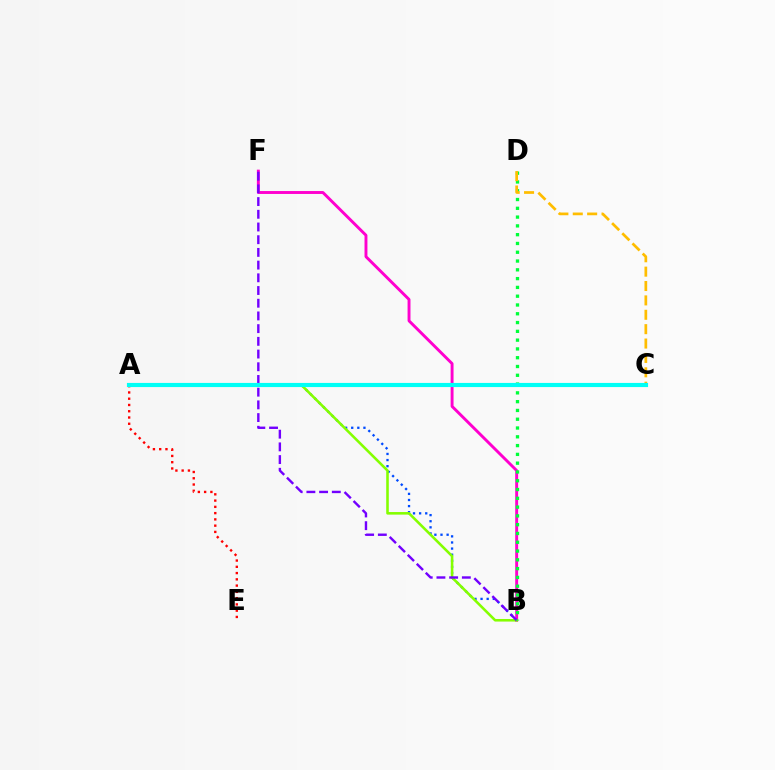{('A', 'E'): [{'color': '#ff0000', 'line_style': 'dotted', 'thickness': 1.7}], ('A', 'B'): [{'color': '#004bff', 'line_style': 'dotted', 'thickness': 1.66}, {'color': '#84ff00', 'line_style': 'solid', 'thickness': 1.86}], ('B', 'F'): [{'color': '#ff00cf', 'line_style': 'solid', 'thickness': 2.1}, {'color': '#7200ff', 'line_style': 'dashed', 'thickness': 1.73}], ('B', 'D'): [{'color': '#00ff39', 'line_style': 'dotted', 'thickness': 2.39}], ('C', 'D'): [{'color': '#ffbd00', 'line_style': 'dashed', 'thickness': 1.95}], ('A', 'C'): [{'color': '#00fff6', 'line_style': 'solid', 'thickness': 2.98}]}